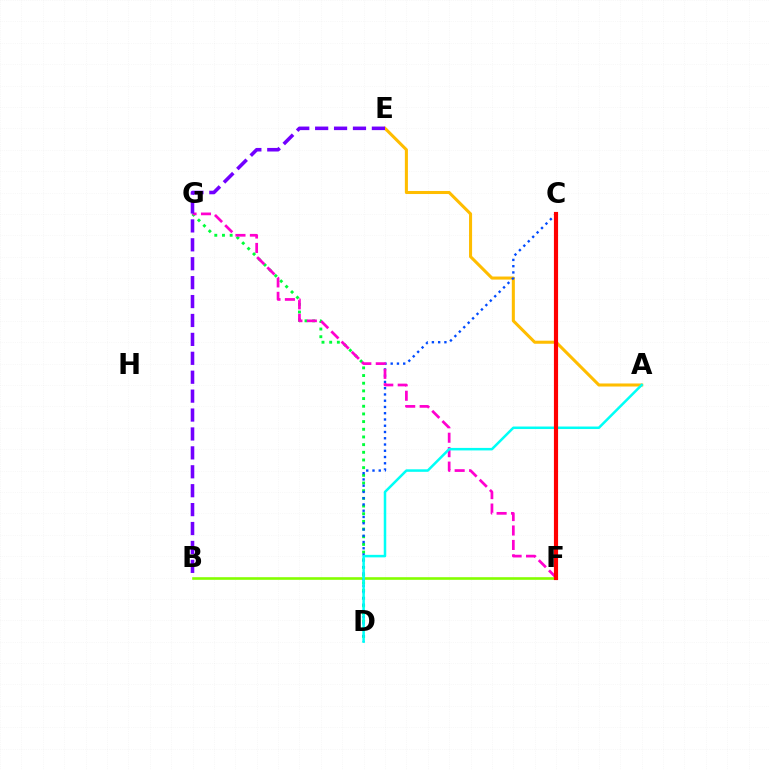{('A', 'E'): [{'color': '#ffbd00', 'line_style': 'solid', 'thickness': 2.2}], ('B', 'F'): [{'color': '#84ff00', 'line_style': 'solid', 'thickness': 1.88}], ('D', 'G'): [{'color': '#00ff39', 'line_style': 'dotted', 'thickness': 2.09}], ('C', 'D'): [{'color': '#004bff', 'line_style': 'dotted', 'thickness': 1.7}], ('F', 'G'): [{'color': '#ff00cf', 'line_style': 'dashed', 'thickness': 1.96}], ('A', 'D'): [{'color': '#00fff6', 'line_style': 'solid', 'thickness': 1.81}], ('C', 'F'): [{'color': '#ff0000', 'line_style': 'solid', 'thickness': 2.99}], ('B', 'E'): [{'color': '#7200ff', 'line_style': 'dashed', 'thickness': 2.57}]}